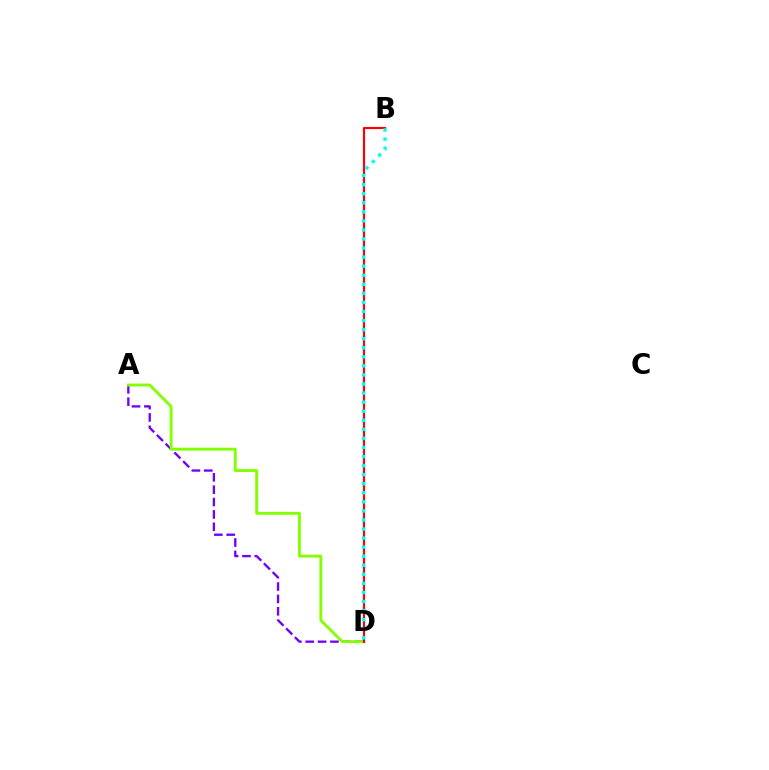{('A', 'D'): [{'color': '#7200ff', 'line_style': 'dashed', 'thickness': 1.68}, {'color': '#84ff00', 'line_style': 'solid', 'thickness': 2.07}], ('B', 'D'): [{'color': '#ff0000', 'line_style': 'solid', 'thickness': 1.55}, {'color': '#00fff6', 'line_style': 'dotted', 'thickness': 2.46}]}